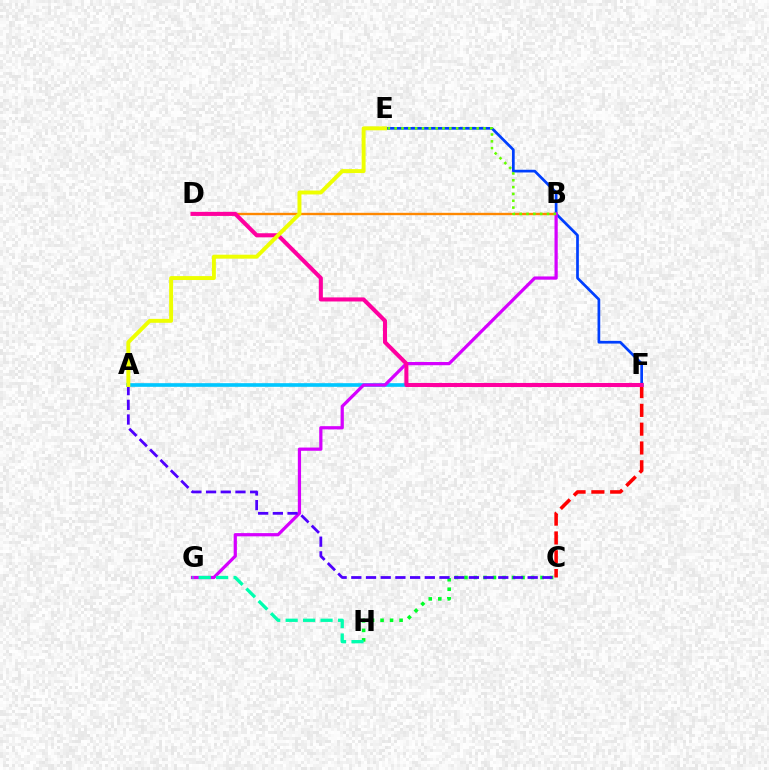{('B', 'D'): [{'color': '#ff8800', 'line_style': 'solid', 'thickness': 1.71}], ('C', 'H'): [{'color': '#00ff27', 'line_style': 'dotted', 'thickness': 2.58}], ('E', 'F'): [{'color': '#003fff', 'line_style': 'solid', 'thickness': 1.95}], ('C', 'F'): [{'color': '#ff0000', 'line_style': 'dashed', 'thickness': 2.55}], ('A', 'F'): [{'color': '#00c7ff', 'line_style': 'solid', 'thickness': 2.62}], ('B', 'G'): [{'color': '#d600ff', 'line_style': 'solid', 'thickness': 2.32}], ('A', 'C'): [{'color': '#4f00ff', 'line_style': 'dashed', 'thickness': 2.0}], ('G', 'H'): [{'color': '#00ffaf', 'line_style': 'dashed', 'thickness': 2.37}], ('D', 'F'): [{'color': '#ff00a0', 'line_style': 'solid', 'thickness': 2.93}], ('A', 'E'): [{'color': '#eeff00', 'line_style': 'solid', 'thickness': 2.83}], ('B', 'E'): [{'color': '#66ff00', 'line_style': 'dotted', 'thickness': 1.86}]}